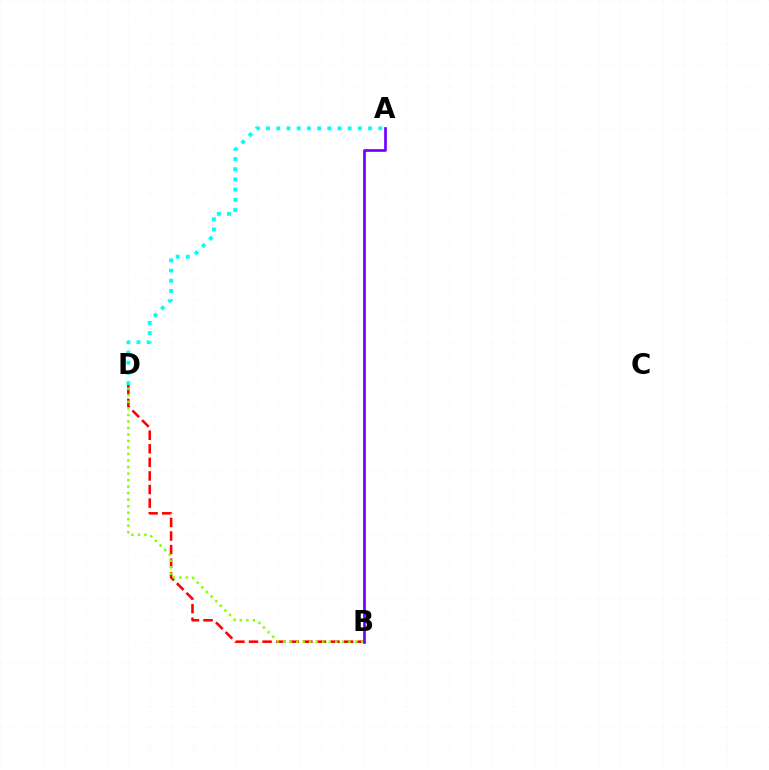{('B', 'D'): [{'color': '#ff0000', 'line_style': 'dashed', 'thickness': 1.84}, {'color': '#84ff00', 'line_style': 'dotted', 'thickness': 1.77}], ('A', 'D'): [{'color': '#00fff6', 'line_style': 'dotted', 'thickness': 2.77}], ('A', 'B'): [{'color': '#7200ff', 'line_style': 'solid', 'thickness': 1.94}]}